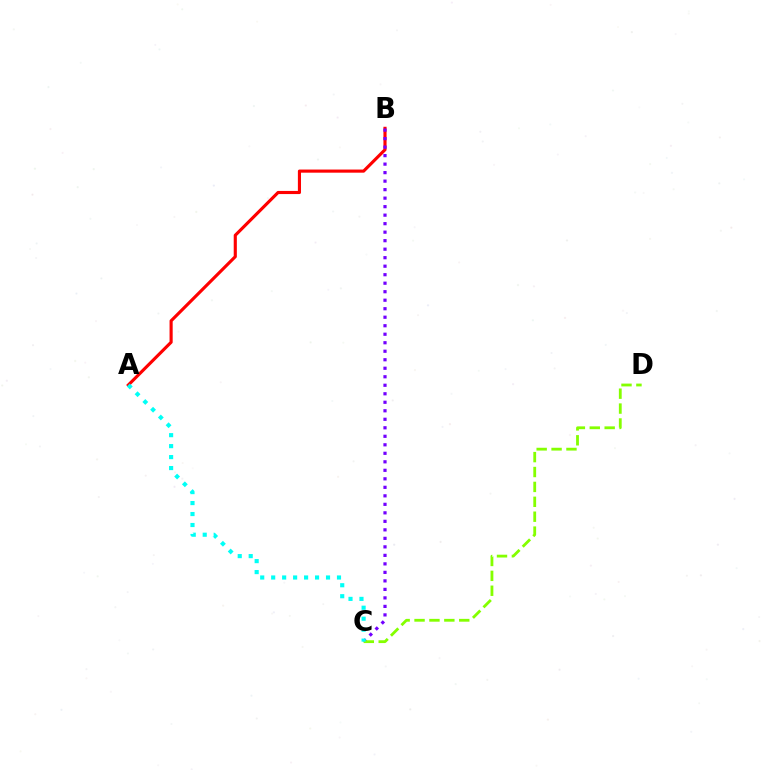{('A', 'B'): [{'color': '#ff0000', 'line_style': 'solid', 'thickness': 2.25}], ('B', 'C'): [{'color': '#7200ff', 'line_style': 'dotted', 'thickness': 2.31}], ('C', 'D'): [{'color': '#84ff00', 'line_style': 'dashed', 'thickness': 2.02}], ('A', 'C'): [{'color': '#00fff6', 'line_style': 'dotted', 'thickness': 2.98}]}